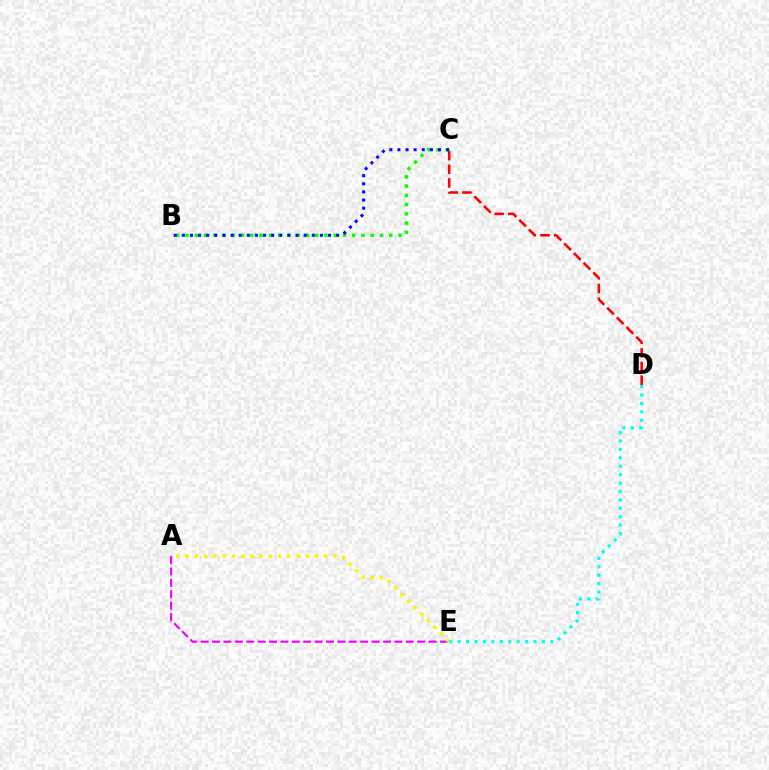{('A', 'E'): [{'color': '#ee00ff', 'line_style': 'dashed', 'thickness': 1.55}, {'color': '#fcf500', 'line_style': 'dotted', 'thickness': 2.51}], ('C', 'D'): [{'color': '#ff0000', 'line_style': 'dashed', 'thickness': 1.86}], ('B', 'C'): [{'color': '#08ff00', 'line_style': 'dotted', 'thickness': 2.52}, {'color': '#0010ff', 'line_style': 'dotted', 'thickness': 2.21}], ('D', 'E'): [{'color': '#00fff6', 'line_style': 'dotted', 'thickness': 2.29}]}